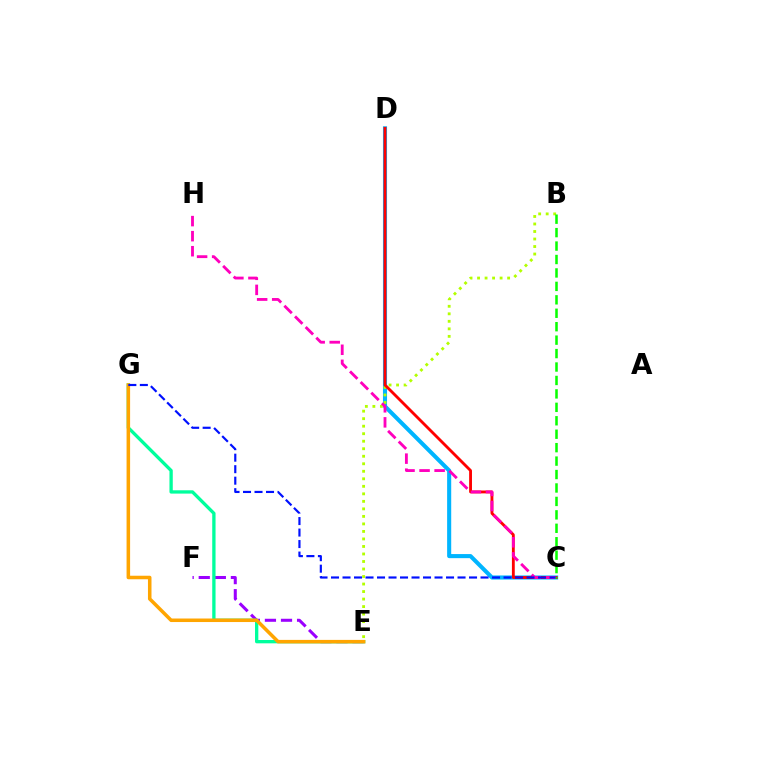{('E', 'F'): [{'color': '#9b00ff', 'line_style': 'dashed', 'thickness': 2.18}], ('C', 'D'): [{'color': '#00b5ff', 'line_style': 'solid', 'thickness': 2.94}, {'color': '#ff0000', 'line_style': 'solid', 'thickness': 2.05}], ('E', 'G'): [{'color': '#00ff9d', 'line_style': 'solid', 'thickness': 2.39}, {'color': '#ffa500', 'line_style': 'solid', 'thickness': 2.54}], ('B', 'E'): [{'color': '#b3ff00', 'line_style': 'dotted', 'thickness': 2.04}], ('C', 'H'): [{'color': '#ff00bd', 'line_style': 'dashed', 'thickness': 2.04}], ('C', 'G'): [{'color': '#0010ff', 'line_style': 'dashed', 'thickness': 1.56}], ('B', 'C'): [{'color': '#08ff00', 'line_style': 'dashed', 'thickness': 1.83}]}